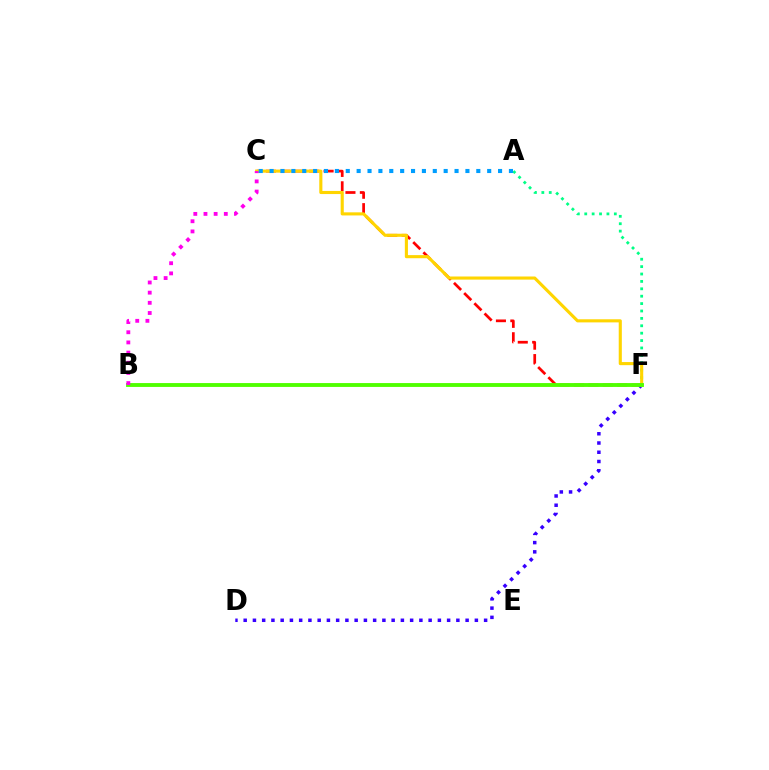{('C', 'F'): [{'color': '#ff0000', 'line_style': 'dashed', 'thickness': 1.96}, {'color': '#ffd500', 'line_style': 'solid', 'thickness': 2.24}], ('A', 'F'): [{'color': '#00ff86', 'line_style': 'dotted', 'thickness': 2.01}], ('D', 'F'): [{'color': '#3700ff', 'line_style': 'dotted', 'thickness': 2.51}], ('B', 'F'): [{'color': '#4fff00', 'line_style': 'solid', 'thickness': 2.78}], ('B', 'C'): [{'color': '#ff00ed', 'line_style': 'dotted', 'thickness': 2.76}], ('A', 'C'): [{'color': '#009eff', 'line_style': 'dotted', 'thickness': 2.96}]}